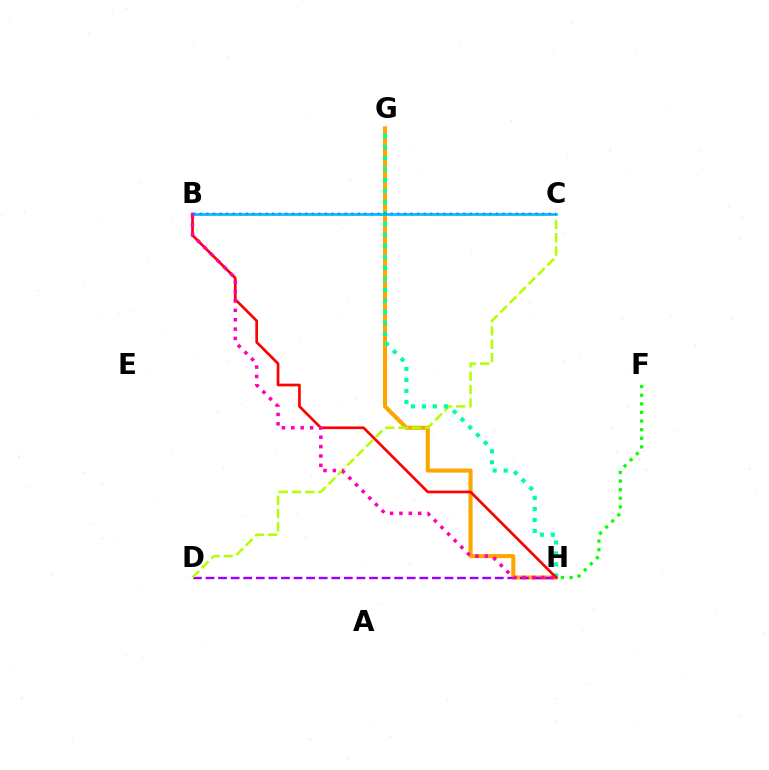{('G', 'H'): [{'color': '#ffa500', 'line_style': 'solid', 'thickness': 2.93}, {'color': '#00ff9d', 'line_style': 'dotted', 'thickness': 2.98}], ('D', 'H'): [{'color': '#9b00ff', 'line_style': 'dashed', 'thickness': 1.71}], ('C', 'D'): [{'color': '#b3ff00', 'line_style': 'dashed', 'thickness': 1.81}], ('B', 'H'): [{'color': '#ff0000', 'line_style': 'solid', 'thickness': 1.94}, {'color': '#ff00bd', 'line_style': 'dotted', 'thickness': 2.55}], ('B', 'C'): [{'color': '#0010ff', 'line_style': 'dotted', 'thickness': 1.79}, {'color': '#00b5ff', 'line_style': 'solid', 'thickness': 1.88}], ('F', 'H'): [{'color': '#08ff00', 'line_style': 'dotted', 'thickness': 2.34}]}